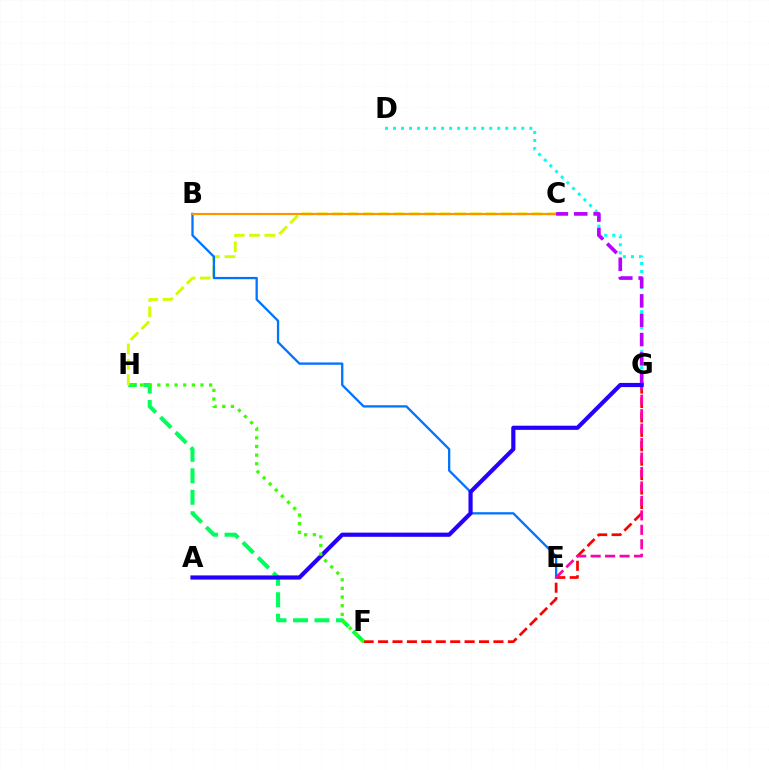{('F', 'H'): [{'color': '#00ff5c', 'line_style': 'dashed', 'thickness': 2.92}, {'color': '#3dff00', 'line_style': 'dotted', 'thickness': 2.35}], ('D', 'G'): [{'color': '#00fff6', 'line_style': 'dotted', 'thickness': 2.18}], ('C', 'H'): [{'color': '#d1ff00', 'line_style': 'dashed', 'thickness': 2.08}], ('F', 'G'): [{'color': '#ff0000', 'line_style': 'dashed', 'thickness': 1.96}], ('B', 'E'): [{'color': '#0074ff', 'line_style': 'solid', 'thickness': 1.65}], ('B', 'C'): [{'color': '#ff9400', 'line_style': 'solid', 'thickness': 1.56}], ('E', 'G'): [{'color': '#ff00ac', 'line_style': 'dashed', 'thickness': 1.96}], ('C', 'G'): [{'color': '#b900ff', 'line_style': 'dashed', 'thickness': 2.63}], ('A', 'G'): [{'color': '#2500ff', 'line_style': 'solid', 'thickness': 3.0}]}